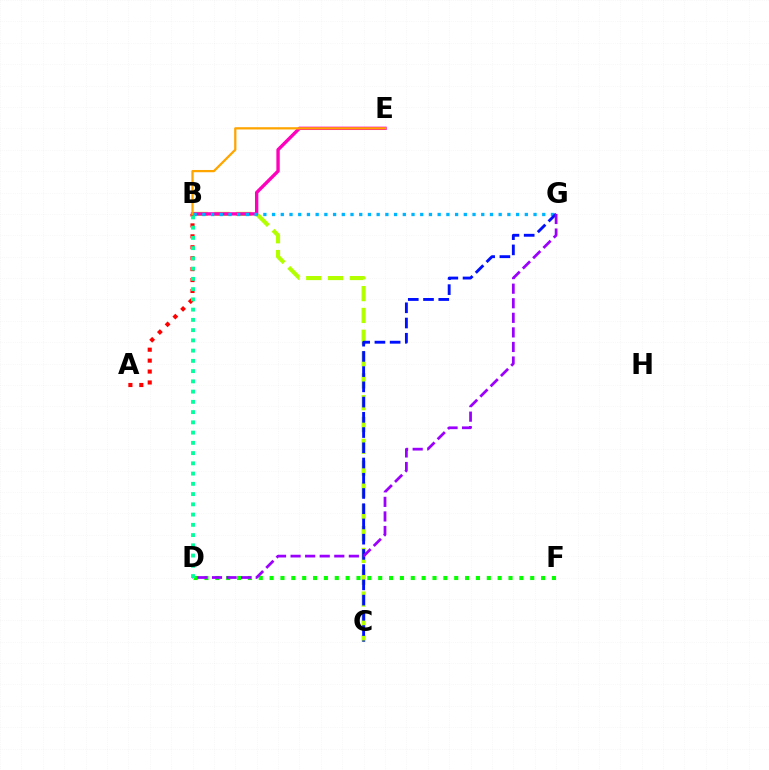{('B', 'C'): [{'color': '#b3ff00', 'line_style': 'dashed', 'thickness': 2.96}], ('B', 'E'): [{'color': '#ff00bd', 'line_style': 'solid', 'thickness': 2.42}, {'color': '#ffa500', 'line_style': 'solid', 'thickness': 1.63}], ('A', 'B'): [{'color': '#ff0000', 'line_style': 'dotted', 'thickness': 2.97}], ('B', 'G'): [{'color': '#00b5ff', 'line_style': 'dotted', 'thickness': 2.37}], ('C', 'G'): [{'color': '#0010ff', 'line_style': 'dashed', 'thickness': 2.07}], ('D', 'F'): [{'color': '#08ff00', 'line_style': 'dotted', 'thickness': 2.95}], ('D', 'G'): [{'color': '#9b00ff', 'line_style': 'dashed', 'thickness': 1.98}], ('B', 'D'): [{'color': '#00ff9d', 'line_style': 'dotted', 'thickness': 2.78}]}